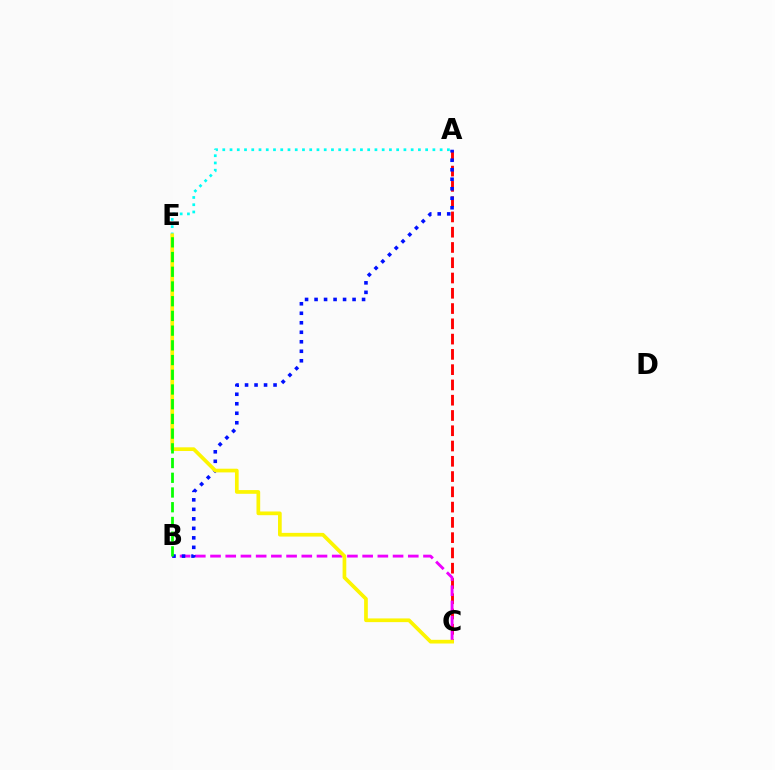{('A', 'C'): [{'color': '#ff0000', 'line_style': 'dashed', 'thickness': 2.07}], ('A', 'E'): [{'color': '#00fff6', 'line_style': 'dotted', 'thickness': 1.97}], ('B', 'C'): [{'color': '#ee00ff', 'line_style': 'dashed', 'thickness': 2.07}], ('A', 'B'): [{'color': '#0010ff', 'line_style': 'dotted', 'thickness': 2.58}], ('C', 'E'): [{'color': '#fcf500', 'line_style': 'solid', 'thickness': 2.66}], ('B', 'E'): [{'color': '#08ff00', 'line_style': 'dashed', 'thickness': 2.0}]}